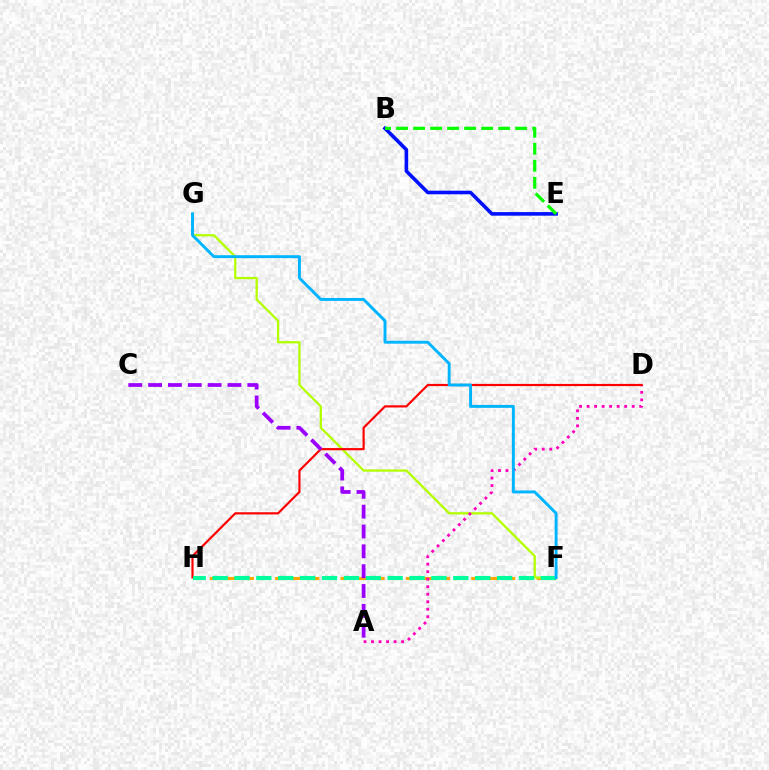{('F', 'H'): [{'color': '#ffa500', 'line_style': 'dashed', 'thickness': 2.22}, {'color': '#00ff9d', 'line_style': 'dashed', 'thickness': 2.97}], ('F', 'G'): [{'color': '#b3ff00', 'line_style': 'solid', 'thickness': 1.64}, {'color': '#00b5ff', 'line_style': 'solid', 'thickness': 2.11}], ('A', 'D'): [{'color': '#ff00bd', 'line_style': 'dotted', 'thickness': 2.04}], ('D', 'H'): [{'color': '#ff0000', 'line_style': 'solid', 'thickness': 1.58}], ('B', 'E'): [{'color': '#0010ff', 'line_style': 'solid', 'thickness': 2.59}, {'color': '#08ff00', 'line_style': 'dashed', 'thickness': 2.31}], ('A', 'C'): [{'color': '#9b00ff', 'line_style': 'dashed', 'thickness': 2.7}]}